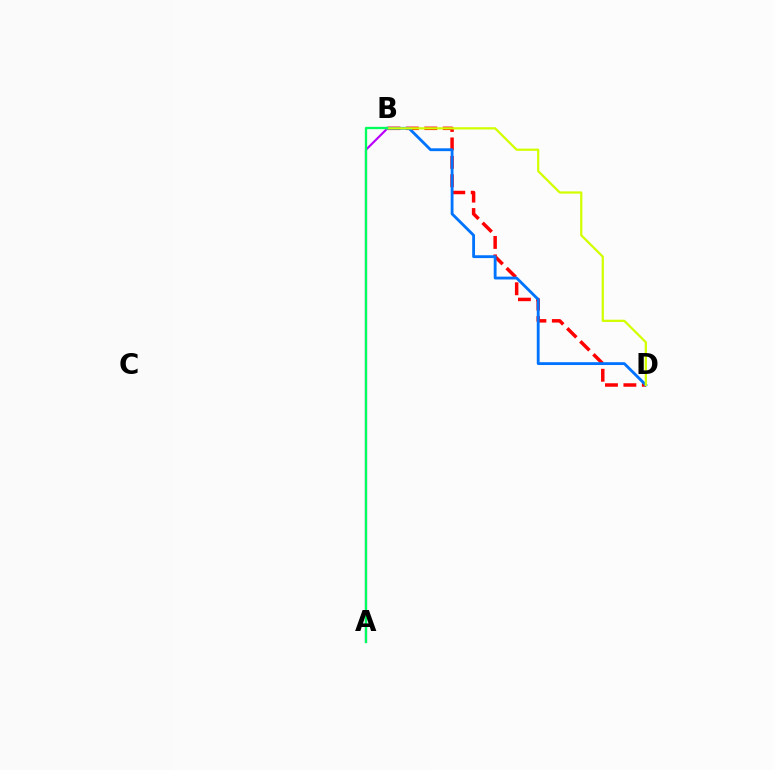{('B', 'D'): [{'color': '#ff0000', 'line_style': 'dashed', 'thickness': 2.5}, {'color': '#0074ff', 'line_style': 'solid', 'thickness': 2.04}, {'color': '#d1ff00', 'line_style': 'solid', 'thickness': 1.62}], ('A', 'B'): [{'color': '#b900ff', 'line_style': 'solid', 'thickness': 1.55}, {'color': '#00ff5c', 'line_style': 'solid', 'thickness': 1.67}]}